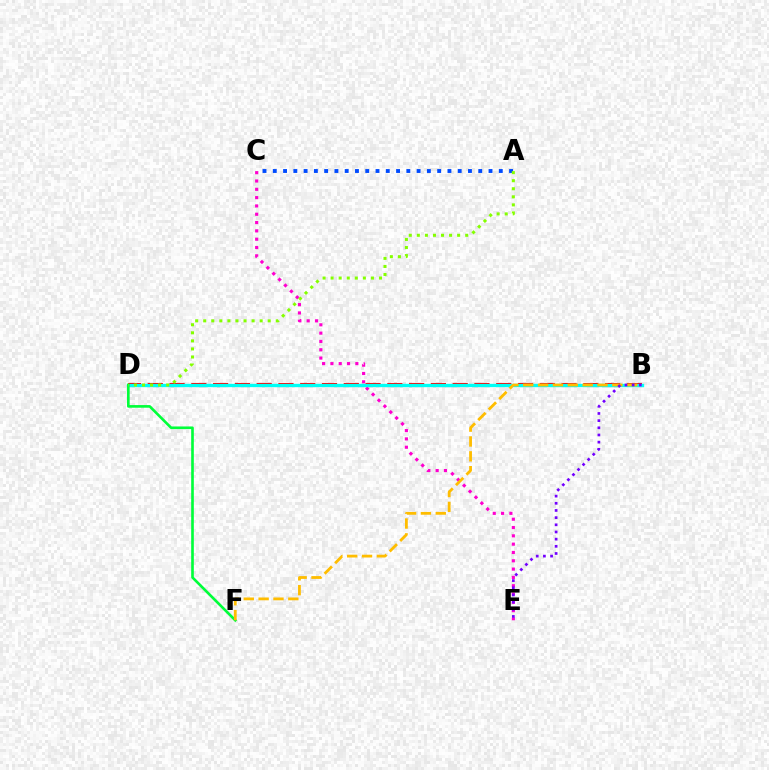{('B', 'D'): [{'color': '#ff0000', 'line_style': 'dashed', 'thickness': 2.96}, {'color': '#00fff6', 'line_style': 'solid', 'thickness': 2.4}], ('C', 'E'): [{'color': '#ff00cf', 'line_style': 'dotted', 'thickness': 2.26}], ('A', 'C'): [{'color': '#004bff', 'line_style': 'dotted', 'thickness': 2.79}], ('D', 'F'): [{'color': '#00ff39', 'line_style': 'solid', 'thickness': 1.9}], ('A', 'D'): [{'color': '#84ff00', 'line_style': 'dotted', 'thickness': 2.19}], ('B', 'F'): [{'color': '#ffbd00', 'line_style': 'dashed', 'thickness': 2.02}], ('B', 'E'): [{'color': '#7200ff', 'line_style': 'dotted', 'thickness': 1.95}]}